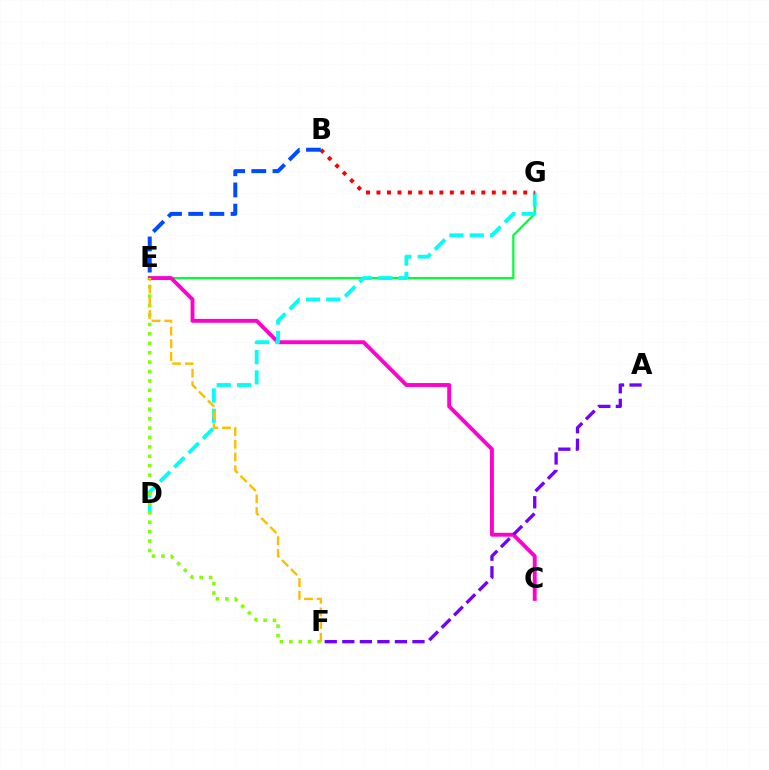{('E', 'G'): [{'color': '#00ff39', 'line_style': 'solid', 'thickness': 1.61}], ('C', 'E'): [{'color': '#ff00cf', 'line_style': 'solid', 'thickness': 2.79}], ('D', 'G'): [{'color': '#00fff6', 'line_style': 'dashed', 'thickness': 2.76}], ('A', 'F'): [{'color': '#7200ff', 'line_style': 'dashed', 'thickness': 2.38}], ('B', 'G'): [{'color': '#ff0000', 'line_style': 'dotted', 'thickness': 2.85}], ('E', 'F'): [{'color': '#84ff00', 'line_style': 'dotted', 'thickness': 2.56}, {'color': '#ffbd00', 'line_style': 'dashed', 'thickness': 1.72}], ('B', 'E'): [{'color': '#004bff', 'line_style': 'dashed', 'thickness': 2.88}]}